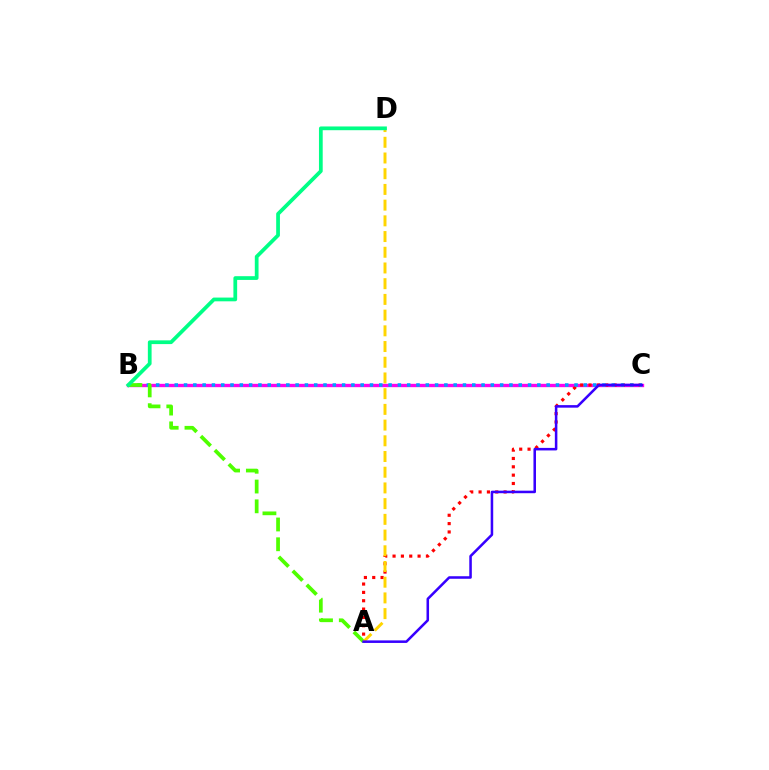{('B', 'C'): [{'color': '#ff00ed', 'line_style': 'solid', 'thickness': 2.41}, {'color': '#009eff', 'line_style': 'dotted', 'thickness': 2.53}], ('A', 'C'): [{'color': '#ff0000', 'line_style': 'dotted', 'thickness': 2.27}, {'color': '#3700ff', 'line_style': 'solid', 'thickness': 1.83}], ('A', 'B'): [{'color': '#4fff00', 'line_style': 'dashed', 'thickness': 2.69}], ('A', 'D'): [{'color': '#ffd500', 'line_style': 'dashed', 'thickness': 2.13}], ('B', 'D'): [{'color': '#00ff86', 'line_style': 'solid', 'thickness': 2.69}]}